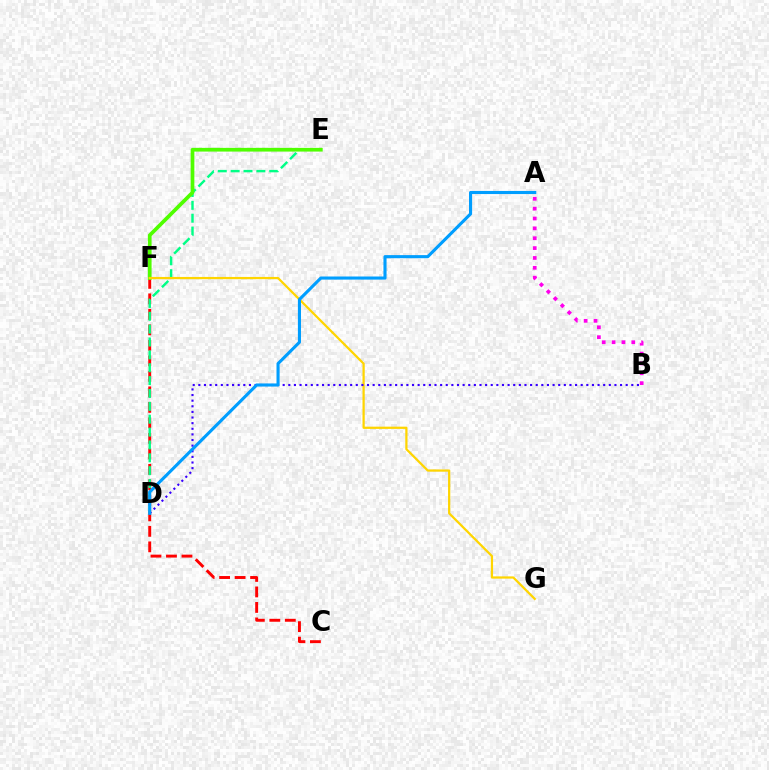{('C', 'F'): [{'color': '#ff0000', 'line_style': 'dashed', 'thickness': 2.11}], ('D', 'E'): [{'color': '#00ff86', 'line_style': 'dashed', 'thickness': 1.75}], ('E', 'F'): [{'color': '#4fff00', 'line_style': 'solid', 'thickness': 2.67}], ('F', 'G'): [{'color': '#ffd500', 'line_style': 'solid', 'thickness': 1.61}], ('B', 'D'): [{'color': '#3700ff', 'line_style': 'dotted', 'thickness': 1.53}], ('A', 'B'): [{'color': '#ff00ed', 'line_style': 'dotted', 'thickness': 2.68}], ('A', 'D'): [{'color': '#009eff', 'line_style': 'solid', 'thickness': 2.23}]}